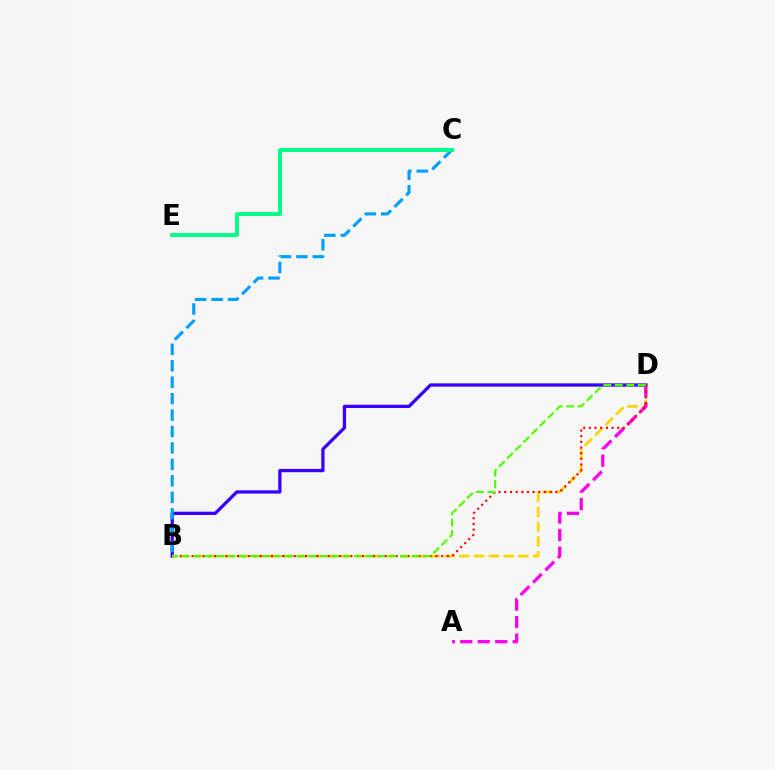{('B', 'D'): [{'color': '#3700ff', 'line_style': 'solid', 'thickness': 2.36}, {'color': '#ffd500', 'line_style': 'dashed', 'thickness': 2.0}, {'color': '#ff0000', 'line_style': 'dotted', 'thickness': 1.54}, {'color': '#4fff00', 'line_style': 'dashed', 'thickness': 1.56}], ('B', 'C'): [{'color': '#009eff', 'line_style': 'dashed', 'thickness': 2.23}], ('A', 'D'): [{'color': '#ff00ed', 'line_style': 'dashed', 'thickness': 2.38}], ('C', 'E'): [{'color': '#00ff86', 'line_style': 'solid', 'thickness': 2.81}]}